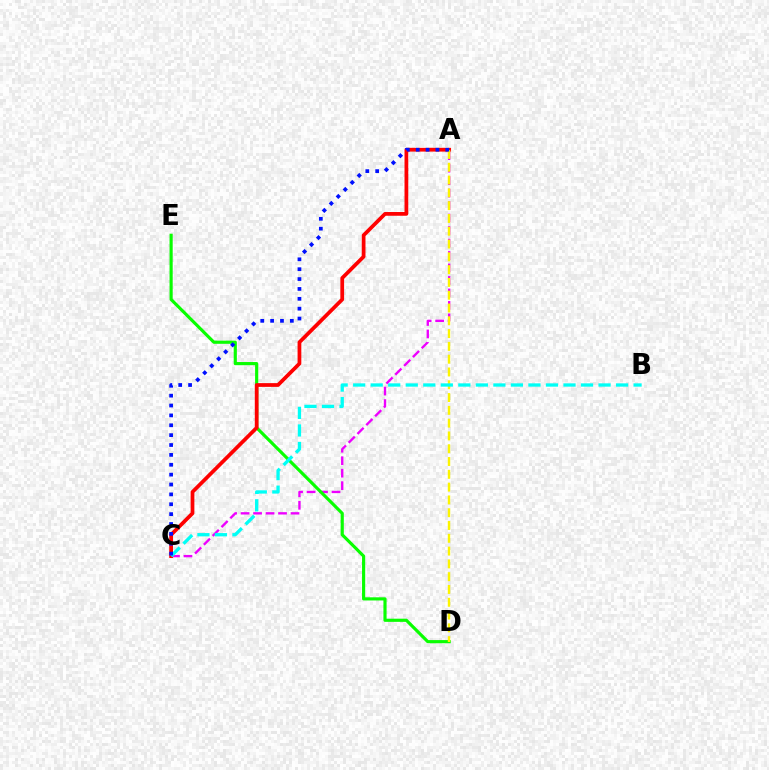{('A', 'C'): [{'color': '#ee00ff', 'line_style': 'dashed', 'thickness': 1.7}, {'color': '#ff0000', 'line_style': 'solid', 'thickness': 2.69}, {'color': '#0010ff', 'line_style': 'dotted', 'thickness': 2.68}], ('D', 'E'): [{'color': '#08ff00', 'line_style': 'solid', 'thickness': 2.27}], ('A', 'D'): [{'color': '#fcf500', 'line_style': 'dashed', 'thickness': 1.74}], ('B', 'C'): [{'color': '#00fff6', 'line_style': 'dashed', 'thickness': 2.38}]}